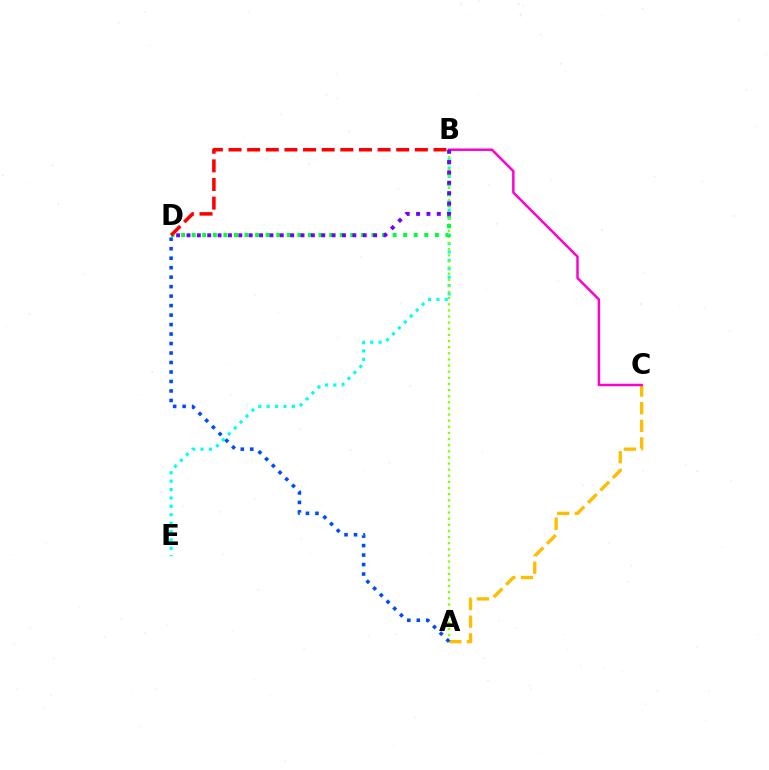{('B', 'E'): [{'color': '#00fff6', 'line_style': 'dotted', 'thickness': 2.28}], ('A', 'C'): [{'color': '#ffbd00', 'line_style': 'dashed', 'thickness': 2.39}], ('B', 'C'): [{'color': '#ff00cf', 'line_style': 'solid', 'thickness': 1.78}], ('A', 'B'): [{'color': '#84ff00', 'line_style': 'dotted', 'thickness': 1.66}], ('B', 'D'): [{'color': '#00ff39', 'line_style': 'dotted', 'thickness': 2.87}, {'color': '#7200ff', 'line_style': 'dotted', 'thickness': 2.82}, {'color': '#ff0000', 'line_style': 'dashed', 'thickness': 2.53}], ('A', 'D'): [{'color': '#004bff', 'line_style': 'dotted', 'thickness': 2.58}]}